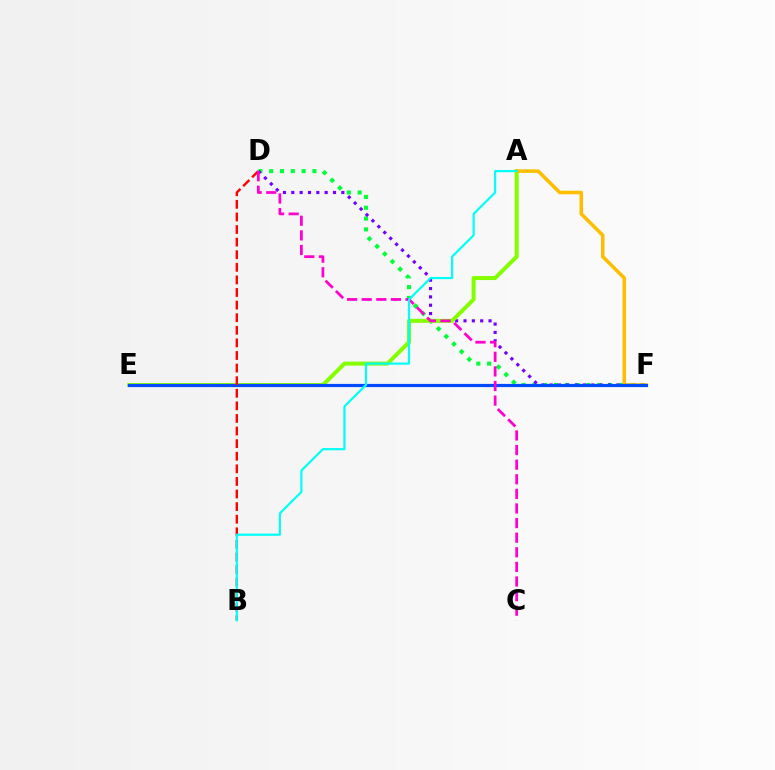{('D', 'F'): [{'color': '#00ff39', 'line_style': 'dotted', 'thickness': 2.94}, {'color': '#7200ff', 'line_style': 'dotted', 'thickness': 2.27}], ('A', 'E'): [{'color': '#84ff00', 'line_style': 'solid', 'thickness': 2.89}], ('A', 'F'): [{'color': '#ffbd00', 'line_style': 'solid', 'thickness': 2.55}], ('E', 'F'): [{'color': '#004bff', 'line_style': 'solid', 'thickness': 2.31}], ('B', 'D'): [{'color': '#ff0000', 'line_style': 'dashed', 'thickness': 1.71}], ('C', 'D'): [{'color': '#ff00cf', 'line_style': 'dashed', 'thickness': 1.98}], ('A', 'B'): [{'color': '#00fff6', 'line_style': 'solid', 'thickness': 1.57}]}